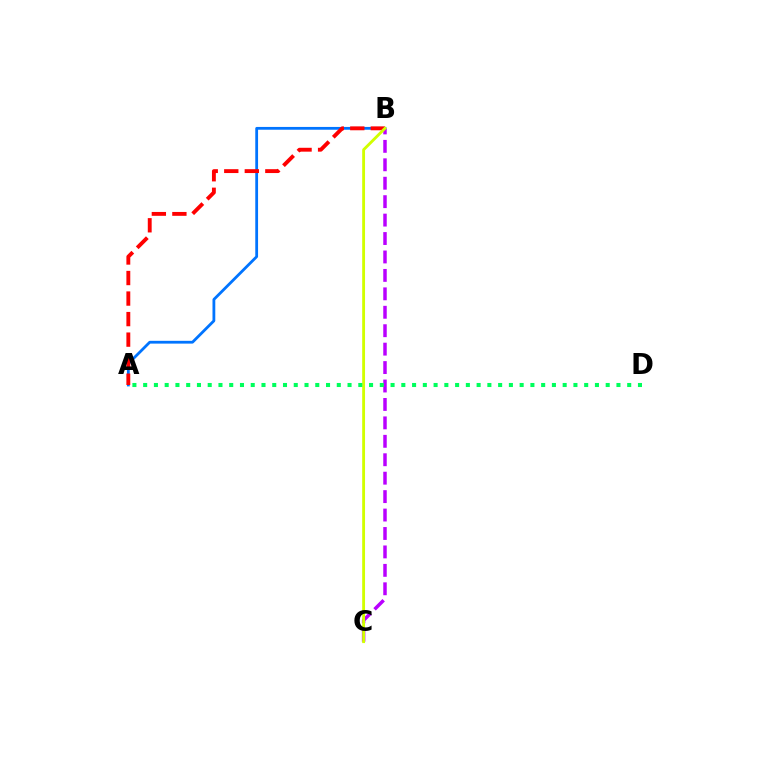{('A', 'B'): [{'color': '#0074ff', 'line_style': 'solid', 'thickness': 2.01}, {'color': '#ff0000', 'line_style': 'dashed', 'thickness': 2.79}], ('B', 'C'): [{'color': '#b900ff', 'line_style': 'dashed', 'thickness': 2.5}, {'color': '#d1ff00', 'line_style': 'solid', 'thickness': 2.05}], ('A', 'D'): [{'color': '#00ff5c', 'line_style': 'dotted', 'thickness': 2.92}]}